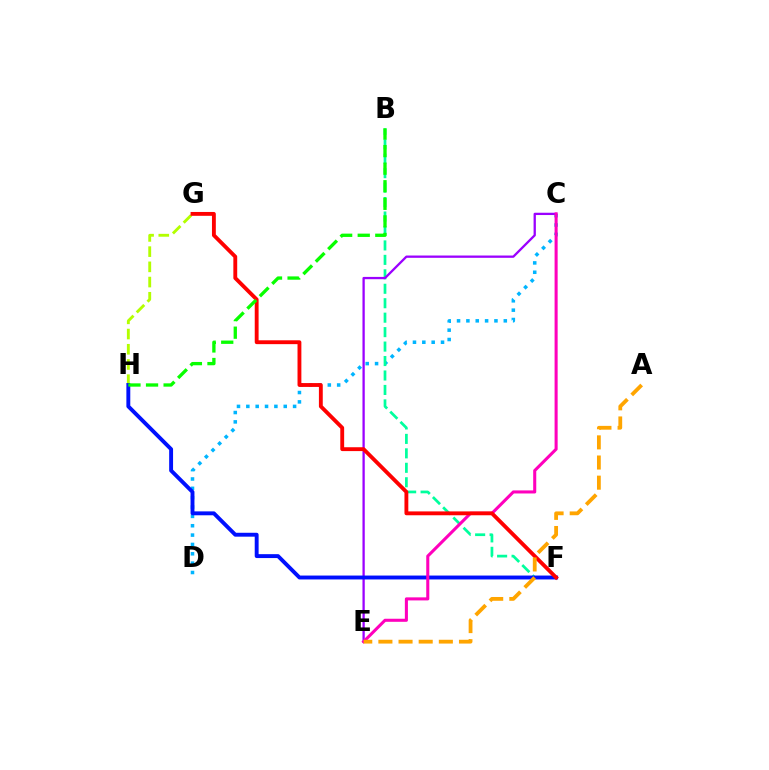{('C', 'D'): [{'color': '#00b5ff', 'line_style': 'dotted', 'thickness': 2.54}], ('B', 'F'): [{'color': '#00ff9d', 'line_style': 'dashed', 'thickness': 1.96}], ('G', 'H'): [{'color': '#b3ff00', 'line_style': 'dashed', 'thickness': 2.07}], ('C', 'E'): [{'color': '#9b00ff', 'line_style': 'solid', 'thickness': 1.65}, {'color': '#ff00bd', 'line_style': 'solid', 'thickness': 2.2}], ('F', 'H'): [{'color': '#0010ff', 'line_style': 'solid', 'thickness': 2.81}], ('F', 'G'): [{'color': '#ff0000', 'line_style': 'solid', 'thickness': 2.78}], ('B', 'H'): [{'color': '#08ff00', 'line_style': 'dashed', 'thickness': 2.39}], ('A', 'E'): [{'color': '#ffa500', 'line_style': 'dashed', 'thickness': 2.74}]}